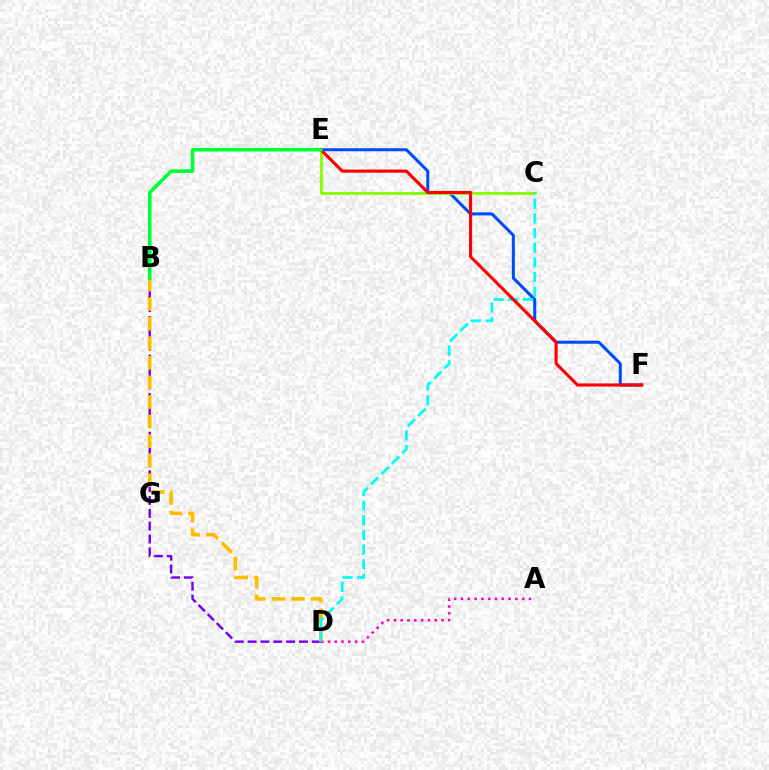{('E', 'F'): [{'color': '#004bff', 'line_style': 'solid', 'thickness': 2.17}, {'color': '#ff0000', 'line_style': 'solid', 'thickness': 2.24}], ('B', 'D'): [{'color': '#7200ff', 'line_style': 'dashed', 'thickness': 1.75}, {'color': '#ffbd00', 'line_style': 'dashed', 'thickness': 2.66}], ('C', 'E'): [{'color': '#84ff00', 'line_style': 'solid', 'thickness': 2.04}], ('A', 'D'): [{'color': '#ff00cf', 'line_style': 'dotted', 'thickness': 1.85}], ('C', 'D'): [{'color': '#00fff6', 'line_style': 'dashed', 'thickness': 1.99}], ('B', 'E'): [{'color': '#00ff39', 'line_style': 'solid', 'thickness': 2.57}]}